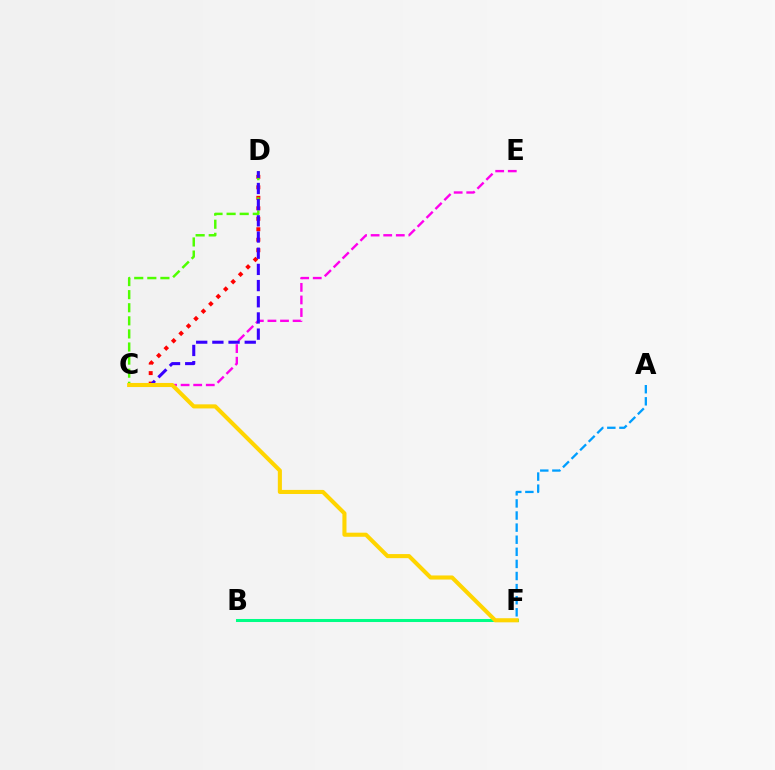{('A', 'F'): [{'color': '#009eff', 'line_style': 'dashed', 'thickness': 1.64}], ('C', 'D'): [{'color': '#ff0000', 'line_style': 'dotted', 'thickness': 2.85}, {'color': '#4fff00', 'line_style': 'dashed', 'thickness': 1.78}, {'color': '#3700ff', 'line_style': 'dashed', 'thickness': 2.2}], ('B', 'F'): [{'color': '#00ff86', 'line_style': 'solid', 'thickness': 2.18}], ('C', 'E'): [{'color': '#ff00ed', 'line_style': 'dashed', 'thickness': 1.71}], ('C', 'F'): [{'color': '#ffd500', 'line_style': 'solid', 'thickness': 2.94}]}